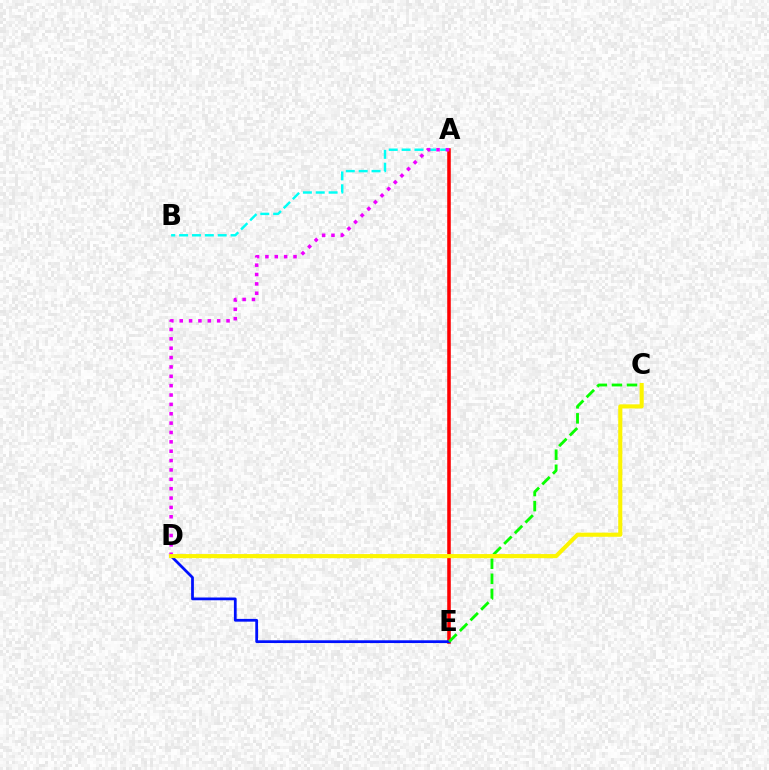{('A', 'E'): [{'color': '#ff0000', 'line_style': 'solid', 'thickness': 2.56}], ('A', 'B'): [{'color': '#00fff6', 'line_style': 'dashed', 'thickness': 1.75}], ('D', 'E'): [{'color': '#0010ff', 'line_style': 'solid', 'thickness': 1.99}], ('A', 'D'): [{'color': '#ee00ff', 'line_style': 'dotted', 'thickness': 2.54}], ('C', 'E'): [{'color': '#08ff00', 'line_style': 'dashed', 'thickness': 2.05}], ('C', 'D'): [{'color': '#fcf500', 'line_style': 'solid', 'thickness': 2.95}]}